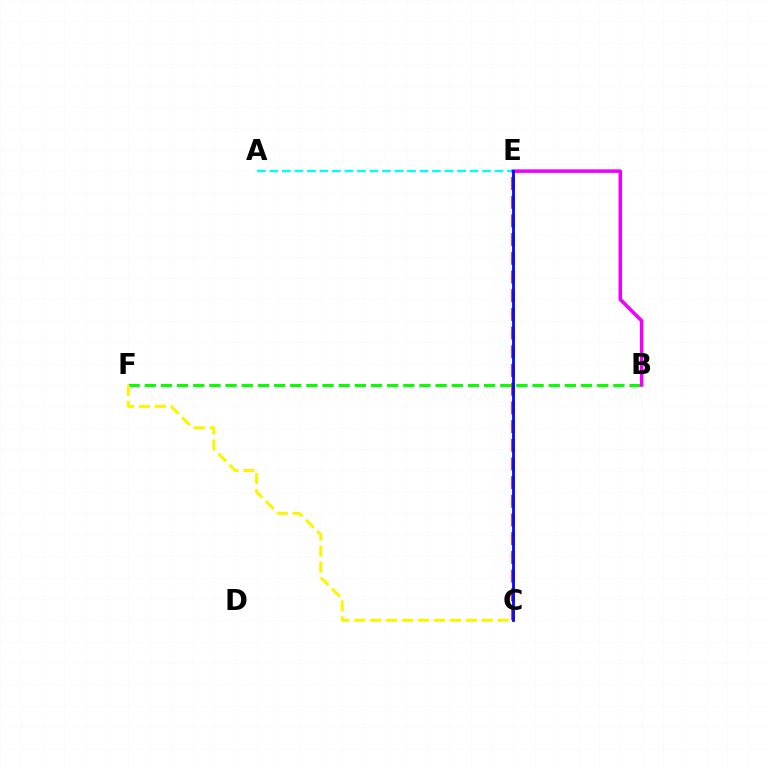{('B', 'F'): [{'color': '#08ff00', 'line_style': 'dashed', 'thickness': 2.2}], ('C', 'F'): [{'color': '#fcf500', 'line_style': 'dashed', 'thickness': 2.17}], ('A', 'E'): [{'color': '#00fff6', 'line_style': 'dashed', 'thickness': 1.7}], ('B', 'E'): [{'color': '#ee00ff', 'line_style': 'solid', 'thickness': 2.54}], ('C', 'E'): [{'color': '#ff0000', 'line_style': 'dashed', 'thickness': 2.54}, {'color': '#0010ff', 'line_style': 'solid', 'thickness': 2.05}]}